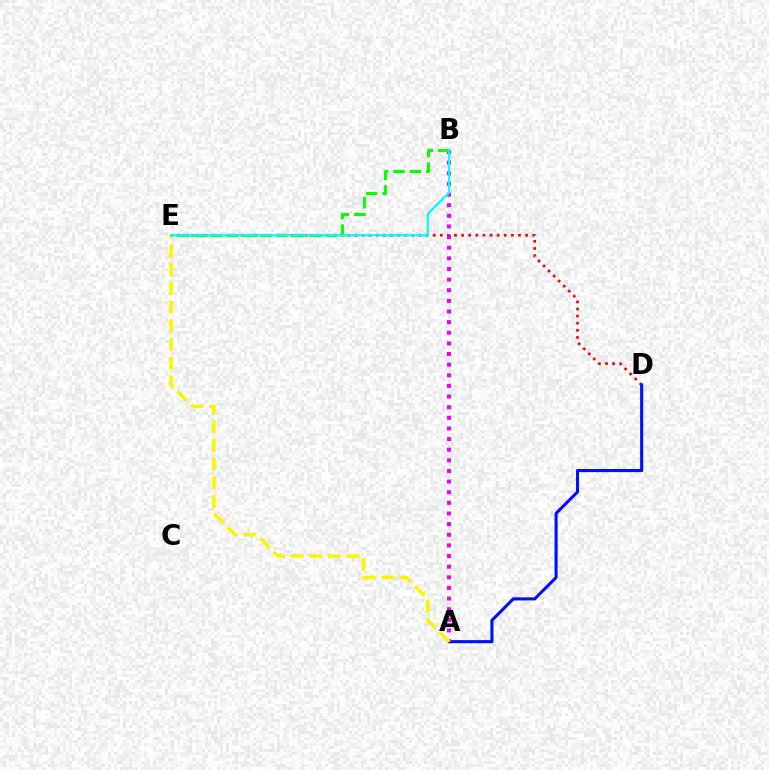{('D', 'E'): [{'color': '#ff0000', 'line_style': 'dotted', 'thickness': 1.93}], ('A', 'D'): [{'color': '#0010ff', 'line_style': 'solid', 'thickness': 2.23}], ('A', 'B'): [{'color': '#ee00ff', 'line_style': 'dotted', 'thickness': 2.89}], ('A', 'E'): [{'color': '#fcf500', 'line_style': 'dashed', 'thickness': 2.55}], ('B', 'E'): [{'color': '#08ff00', 'line_style': 'dashed', 'thickness': 2.23}, {'color': '#00fff6', 'line_style': 'solid', 'thickness': 1.6}]}